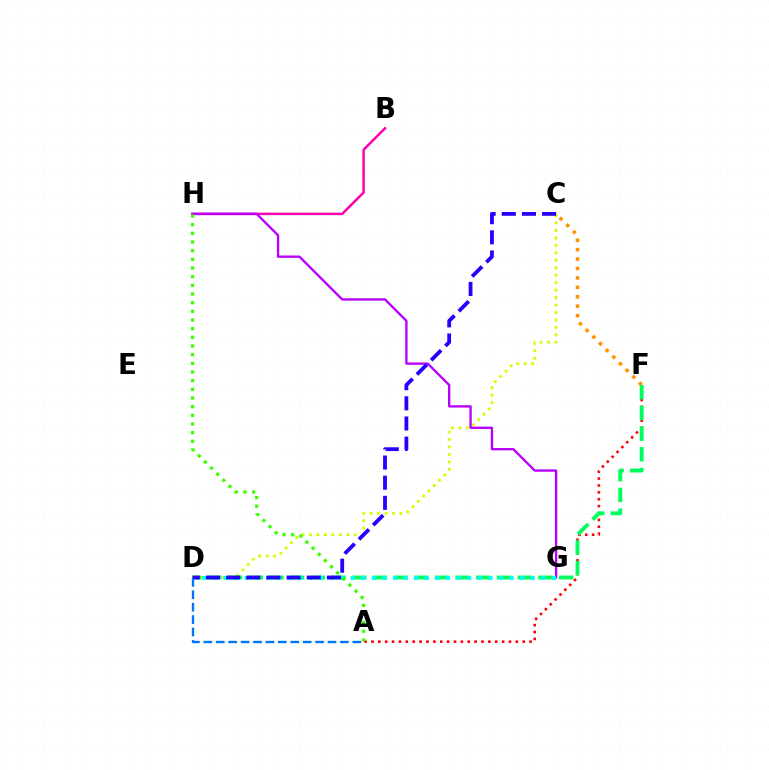{('A', 'D'): [{'color': '#0074ff', 'line_style': 'dashed', 'thickness': 1.69}], ('C', 'F'): [{'color': '#ff9400', 'line_style': 'dotted', 'thickness': 2.56}], ('C', 'D'): [{'color': '#d1ff00', 'line_style': 'dotted', 'thickness': 2.03}, {'color': '#2500ff', 'line_style': 'dashed', 'thickness': 2.74}], ('A', 'F'): [{'color': '#ff0000', 'line_style': 'dotted', 'thickness': 1.87}], ('B', 'H'): [{'color': '#ff00ac', 'line_style': 'solid', 'thickness': 1.79}], ('G', 'H'): [{'color': '#b900ff', 'line_style': 'solid', 'thickness': 1.69}], ('D', 'F'): [{'color': '#00ff5c', 'line_style': 'dashed', 'thickness': 2.81}], ('D', 'G'): [{'color': '#00fff6', 'line_style': 'dotted', 'thickness': 2.88}], ('A', 'H'): [{'color': '#3dff00', 'line_style': 'dotted', 'thickness': 2.35}]}